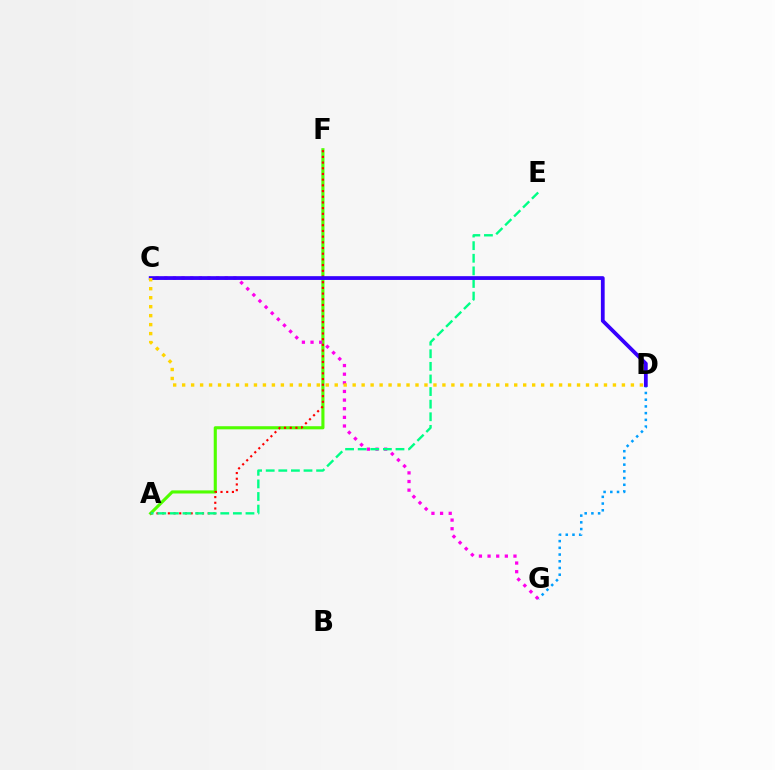{('A', 'F'): [{'color': '#4fff00', 'line_style': 'solid', 'thickness': 2.24}, {'color': '#ff0000', 'line_style': 'dotted', 'thickness': 1.55}], ('D', 'G'): [{'color': '#009eff', 'line_style': 'dotted', 'thickness': 1.83}], ('C', 'G'): [{'color': '#ff00ed', 'line_style': 'dotted', 'thickness': 2.35}], ('A', 'E'): [{'color': '#00ff86', 'line_style': 'dashed', 'thickness': 1.71}], ('C', 'D'): [{'color': '#3700ff', 'line_style': 'solid', 'thickness': 2.72}, {'color': '#ffd500', 'line_style': 'dotted', 'thickness': 2.44}]}